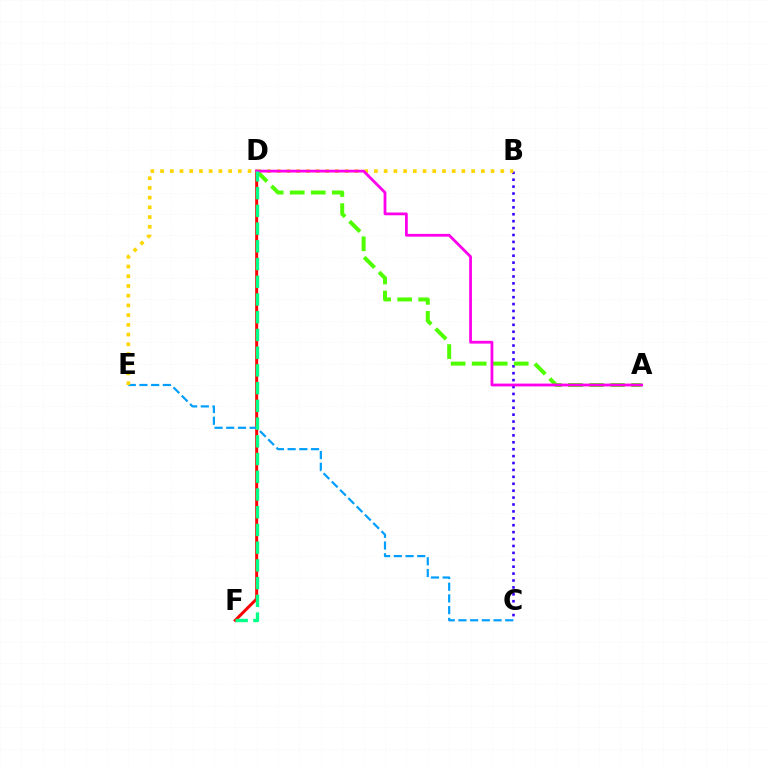{('B', 'C'): [{'color': '#3700ff', 'line_style': 'dotted', 'thickness': 1.88}], ('D', 'F'): [{'color': '#ff0000', 'line_style': 'solid', 'thickness': 2.15}, {'color': '#00ff86', 'line_style': 'dashed', 'thickness': 2.41}], ('C', 'E'): [{'color': '#009eff', 'line_style': 'dashed', 'thickness': 1.59}], ('B', 'E'): [{'color': '#ffd500', 'line_style': 'dotted', 'thickness': 2.64}], ('A', 'D'): [{'color': '#4fff00', 'line_style': 'dashed', 'thickness': 2.86}, {'color': '#ff00ed', 'line_style': 'solid', 'thickness': 2.0}]}